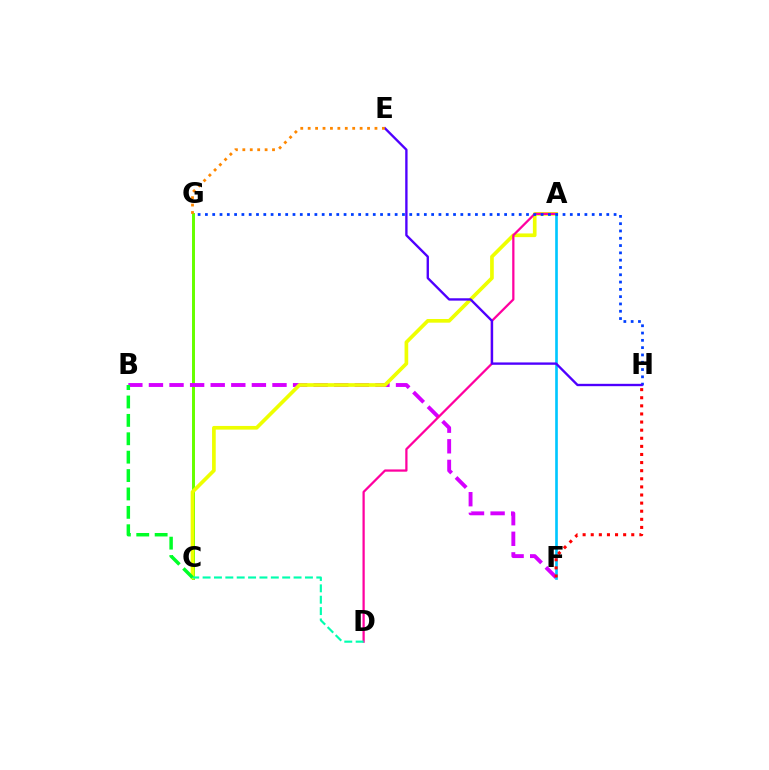{('C', 'G'): [{'color': '#66ff00', 'line_style': 'solid', 'thickness': 2.14}], ('B', 'F'): [{'color': '#d600ff', 'line_style': 'dashed', 'thickness': 2.8}], ('A', 'C'): [{'color': '#eeff00', 'line_style': 'solid', 'thickness': 2.65}], ('A', 'D'): [{'color': '#ff00a0', 'line_style': 'solid', 'thickness': 1.62}], ('A', 'F'): [{'color': '#00c7ff', 'line_style': 'solid', 'thickness': 1.91}], ('F', 'H'): [{'color': '#ff0000', 'line_style': 'dotted', 'thickness': 2.2}], ('C', 'D'): [{'color': '#00ffaf', 'line_style': 'dashed', 'thickness': 1.54}], ('B', 'C'): [{'color': '#00ff27', 'line_style': 'dashed', 'thickness': 2.5}], ('G', 'H'): [{'color': '#003fff', 'line_style': 'dotted', 'thickness': 1.98}], ('E', 'H'): [{'color': '#4f00ff', 'line_style': 'solid', 'thickness': 1.7}], ('E', 'G'): [{'color': '#ff8800', 'line_style': 'dotted', 'thickness': 2.02}]}